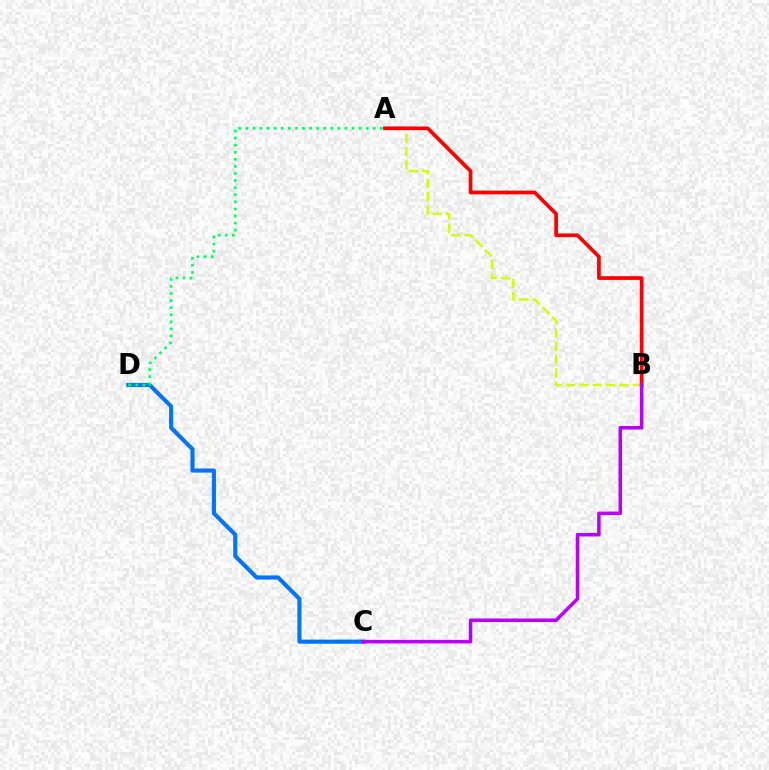{('A', 'B'): [{'color': '#d1ff00', 'line_style': 'dashed', 'thickness': 1.81}, {'color': '#ff0000', 'line_style': 'solid', 'thickness': 2.68}], ('C', 'D'): [{'color': '#0074ff', 'line_style': 'solid', 'thickness': 2.96}], ('A', 'D'): [{'color': '#00ff5c', 'line_style': 'dotted', 'thickness': 1.92}], ('B', 'C'): [{'color': '#b900ff', 'line_style': 'solid', 'thickness': 2.54}]}